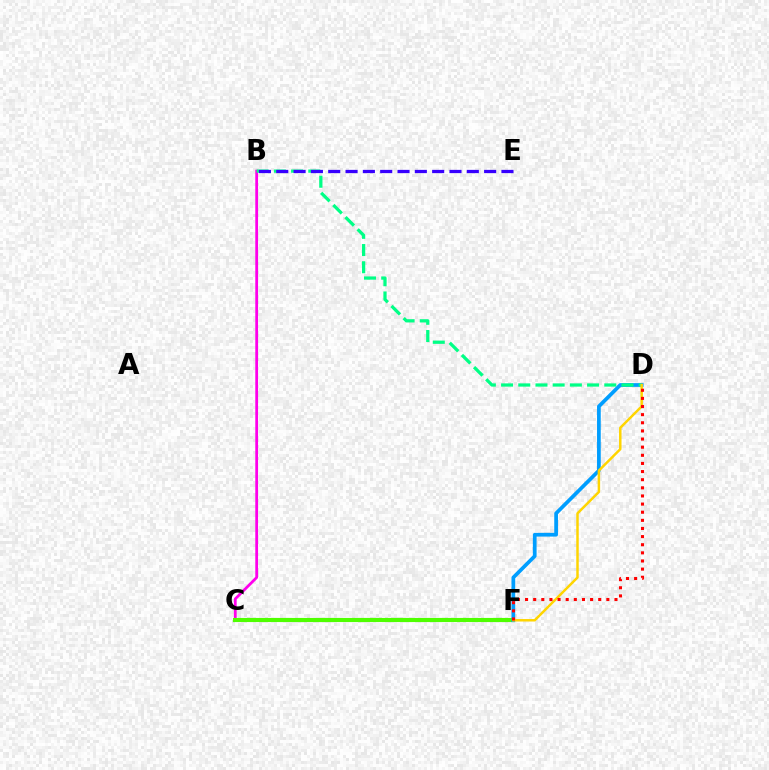{('B', 'C'): [{'color': '#ff00ed', 'line_style': 'solid', 'thickness': 2.0}], ('C', 'F'): [{'color': '#4fff00', 'line_style': 'solid', 'thickness': 2.97}], ('D', 'F'): [{'color': '#009eff', 'line_style': 'solid', 'thickness': 2.68}, {'color': '#ffd500', 'line_style': 'solid', 'thickness': 1.79}, {'color': '#ff0000', 'line_style': 'dotted', 'thickness': 2.21}], ('B', 'D'): [{'color': '#00ff86', 'line_style': 'dashed', 'thickness': 2.34}], ('B', 'E'): [{'color': '#3700ff', 'line_style': 'dashed', 'thickness': 2.35}]}